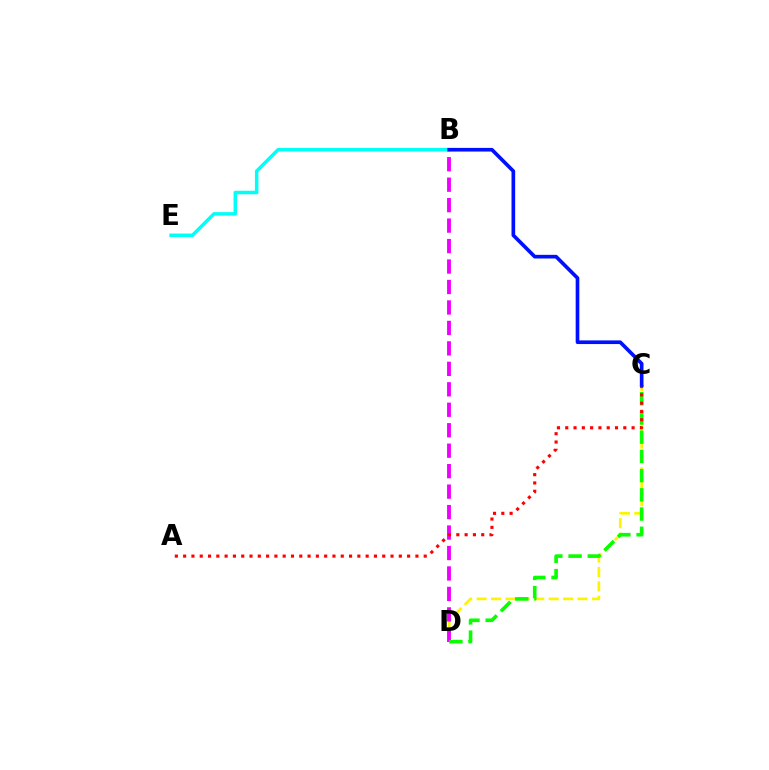{('C', 'D'): [{'color': '#fcf500', 'line_style': 'dashed', 'thickness': 1.96}, {'color': '#08ff00', 'line_style': 'dashed', 'thickness': 2.61}], ('B', 'D'): [{'color': '#ee00ff', 'line_style': 'dashed', 'thickness': 2.78}], ('A', 'C'): [{'color': '#ff0000', 'line_style': 'dotted', 'thickness': 2.25}], ('B', 'E'): [{'color': '#00fff6', 'line_style': 'solid', 'thickness': 2.52}], ('B', 'C'): [{'color': '#0010ff', 'line_style': 'solid', 'thickness': 2.63}]}